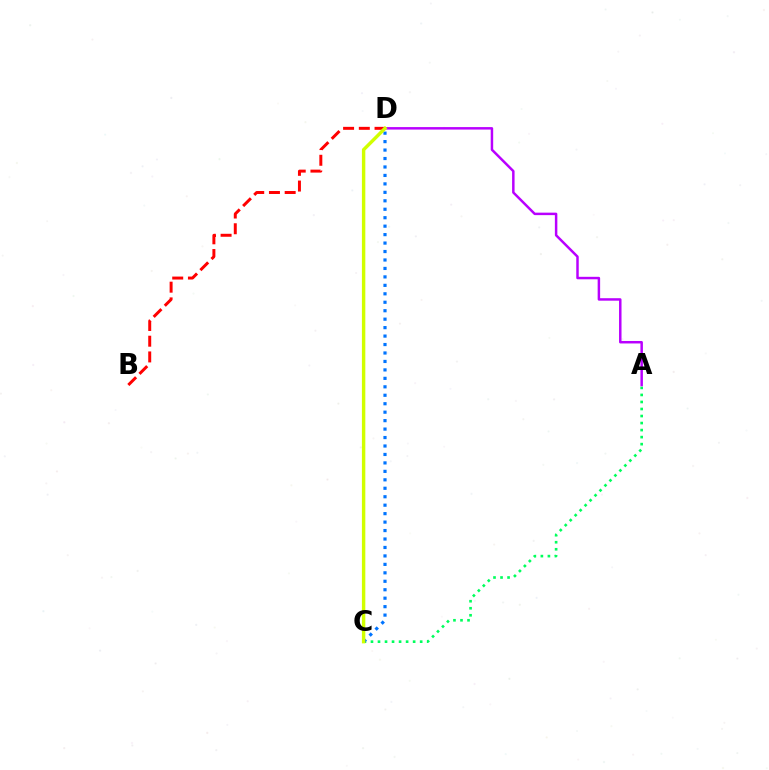{('A', 'C'): [{'color': '#00ff5c', 'line_style': 'dotted', 'thickness': 1.91}], ('C', 'D'): [{'color': '#0074ff', 'line_style': 'dotted', 'thickness': 2.3}, {'color': '#d1ff00', 'line_style': 'solid', 'thickness': 2.46}], ('B', 'D'): [{'color': '#ff0000', 'line_style': 'dashed', 'thickness': 2.14}], ('A', 'D'): [{'color': '#b900ff', 'line_style': 'solid', 'thickness': 1.78}]}